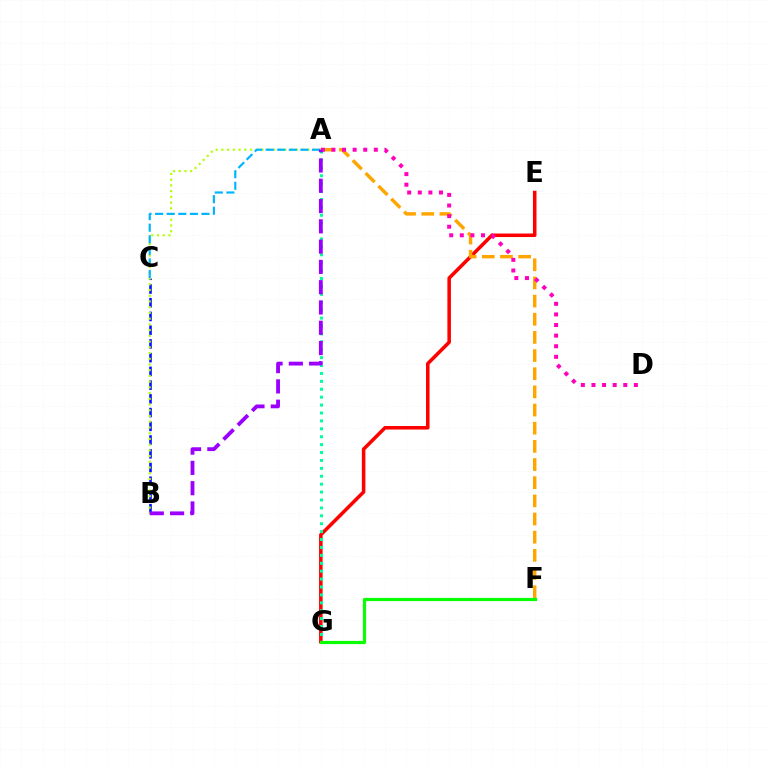{('E', 'G'): [{'color': '#ff0000', 'line_style': 'solid', 'thickness': 2.55}], ('B', 'C'): [{'color': '#0010ff', 'line_style': 'dashed', 'thickness': 1.87}], ('A', 'F'): [{'color': '#ffa500', 'line_style': 'dashed', 'thickness': 2.47}], ('A', 'G'): [{'color': '#00ff9d', 'line_style': 'dotted', 'thickness': 2.15}], ('A', 'B'): [{'color': '#b3ff00', 'line_style': 'dotted', 'thickness': 1.56}, {'color': '#9b00ff', 'line_style': 'dashed', 'thickness': 2.76}], ('F', 'G'): [{'color': '#08ff00', 'line_style': 'solid', 'thickness': 2.28}], ('A', 'D'): [{'color': '#ff00bd', 'line_style': 'dotted', 'thickness': 2.88}], ('A', 'C'): [{'color': '#00b5ff', 'line_style': 'dashed', 'thickness': 1.57}]}